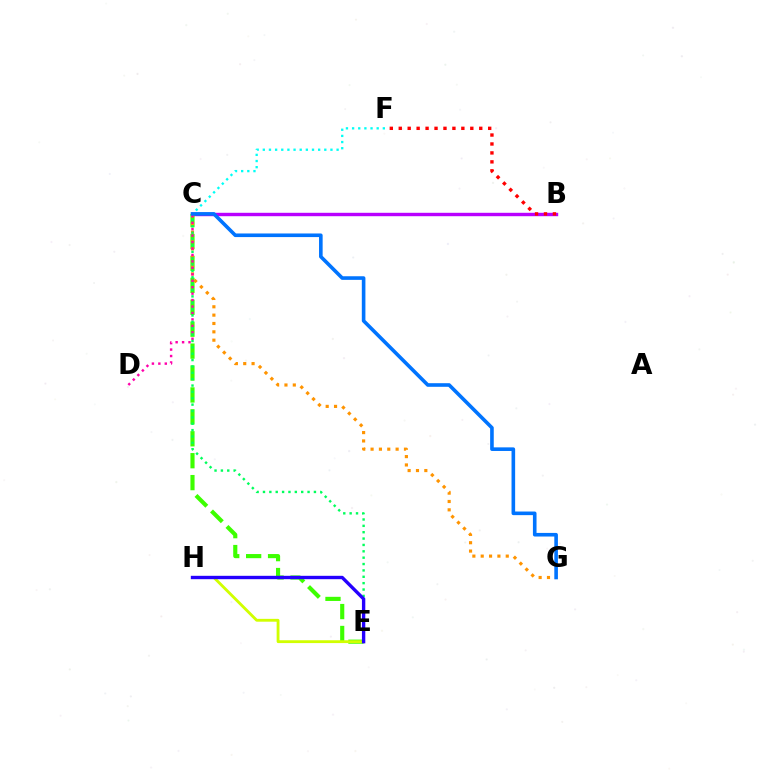{('B', 'C'): [{'color': '#b900ff', 'line_style': 'solid', 'thickness': 2.45}], ('C', 'E'): [{'color': '#3dff00', 'line_style': 'dashed', 'thickness': 2.98}, {'color': '#00ff5c', 'line_style': 'dotted', 'thickness': 1.73}], ('C', 'G'): [{'color': '#ff9400', 'line_style': 'dotted', 'thickness': 2.27}, {'color': '#0074ff', 'line_style': 'solid', 'thickness': 2.6}], ('C', 'F'): [{'color': '#00fff6', 'line_style': 'dotted', 'thickness': 1.67}], ('C', 'D'): [{'color': '#ff00ac', 'line_style': 'dotted', 'thickness': 1.75}], ('B', 'F'): [{'color': '#ff0000', 'line_style': 'dotted', 'thickness': 2.43}], ('E', 'H'): [{'color': '#d1ff00', 'line_style': 'solid', 'thickness': 2.04}, {'color': '#2500ff', 'line_style': 'solid', 'thickness': 2.43}]}